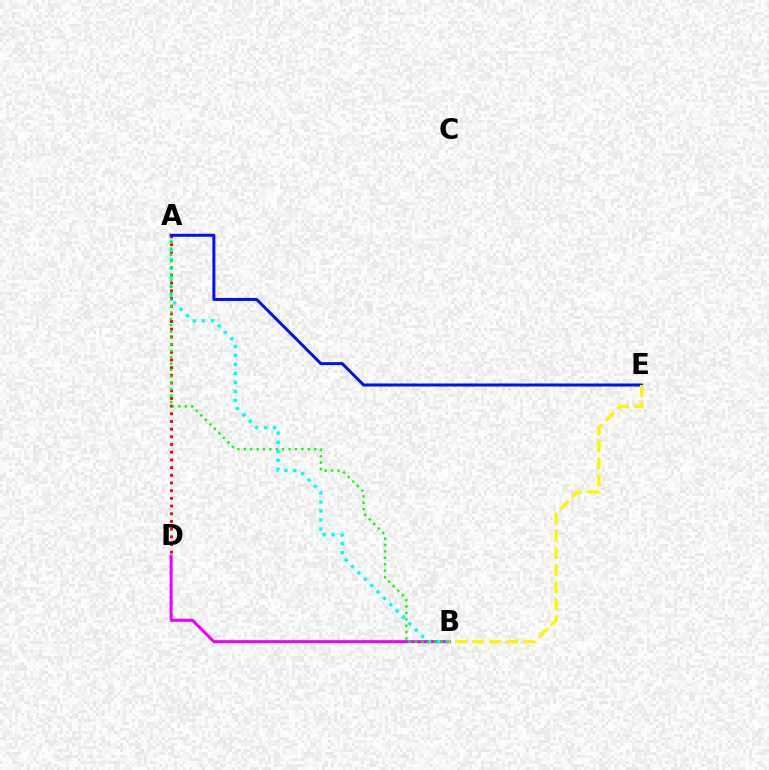{('A', 'D'): [{'color': '#ff0000', 'line_style': 'dotted', 'thickness': 2.09}], ('B', 'D'): [{'color': '#ee00ff', 'line_style': 'solid', 'thickness': 2.17}], ('A', 'B'): [{'color': '#00fff6', 'line_style': 'dotted', 'thickness': 2.45}, {'color': '#08ff00', 'line_style': 'dotted', 'thickness': 1.74}], ('A', 'E'): [{'color': '#0010ff', 'line_style': 'solid', 'thickness': 2.16}], ('B', 'E'): [{'color': '#fcf500', 'line_style': 'dashed', 'thickness': 2.33}]}